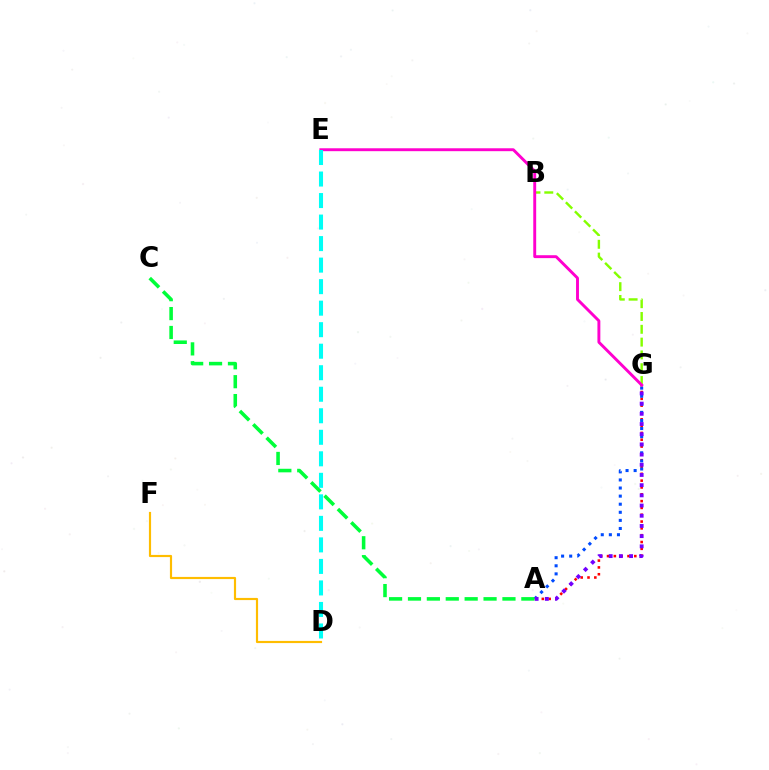{('A', 'G'): [{'color': '#ff0000', 'line_style': 'dotted', 'thickness': 1.85}, {'color': '#004bff', 'line_style': 'dotted', 'thickness': 2.2}, {'color': '#7200ff', 'line_style': 'dotted', 'thickness': 2.77}], ('D', 'F'): [{'color': '#ffbd00', 'line_style': 'solid', 'thickness': 1.56}], ('A', 'C'): [{'color': '#00ff39', 'line_style': 'dashed', 'thickness': 2.57}], ('B', 'G'): [{'color': '#84ff00', 'line_style': 'dashed', 'thickness': 1.74}], ('E', 'G'): [{'color': '#ff00cf', 'line_style': 'solid', 'thickness': 2.09}], ('D', 'E'): [{'color': '#00fff6', 'line_style': 'dashed', 'thickness': 2.92}]}